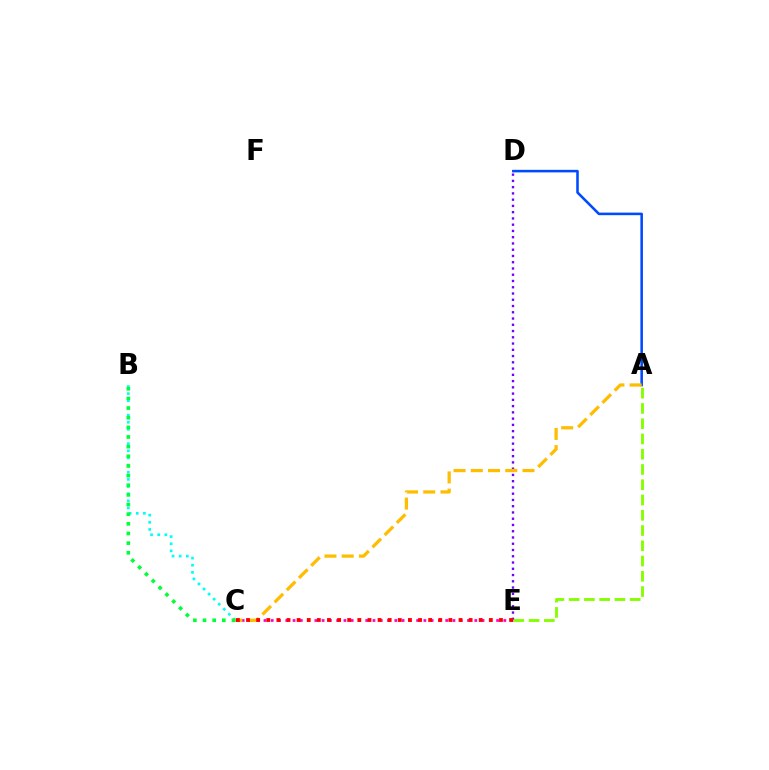{('C', 'E'): [{'color': '#ff00cf', 'line_style': 'dotted', 'thickness': 1.98}, {'color': '#ff0000', 'line_style': 'dotted', 'thickness': 2.75}], ('B', 'C'): [{'color': '#00fff6', 'line_style': 'dotted', 'thickness': 1.94}, {'color': '#00ff39', 'line_style': 'dotted', 'thickness': 2.62}], ('D', 'E'): [{'color': '#7200ff', 'line_style': 'dotted', 'thickness': 1.7}], ('A', 'E'): [{'color': '#84ff00', 'line_style': 'dashed', 'thickness': 2.07}], ('A', 'D'): [{'color': '#004bff', 'line_style': 'solid', 'thickness': 1.85}], ('A', 'C'): [{'color': '#ffbd00', 'line_style': 'dashed', 'thickness': 2.34}]}